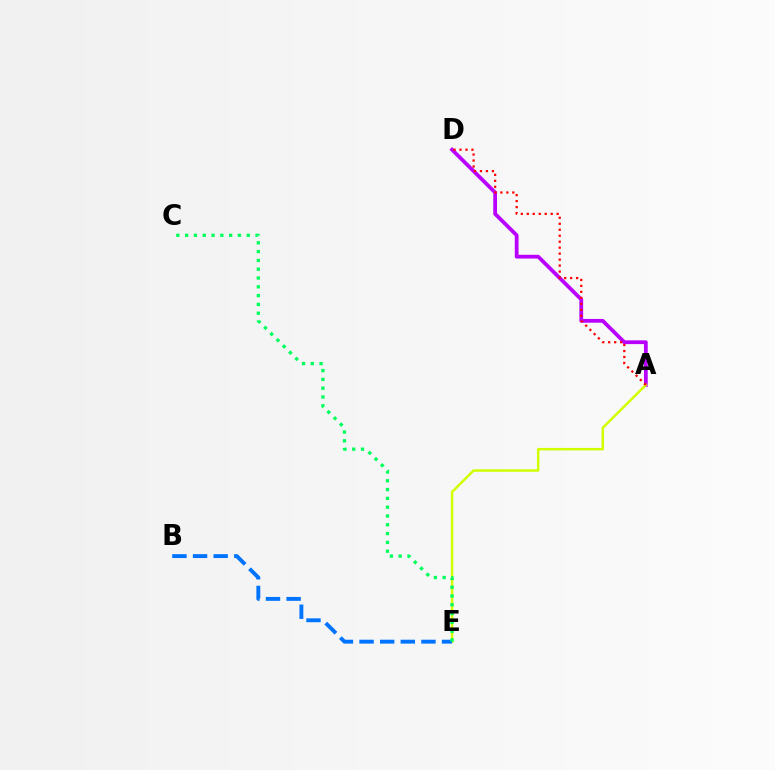{('A', 'D'): [{'color': '#b900ff', 'line_style': 'solid', 'thickness': 2.71}, {'color': '#ff0000', 'line_style': 'dotted', 'thickness': 1.62}], ('A', 'E'): [{'color': '#d1ff00', 'line_style': 'solid', 'thickness': 1.79}], ('B', 'E'): [{'color': '#0074ff', 'line_style': 'dashed', 'thickness': 2.8}], ('C', 'E'): [{'color': '#00ff5c', 'line_style': 'dotted', 'thickness': 2.39}]}